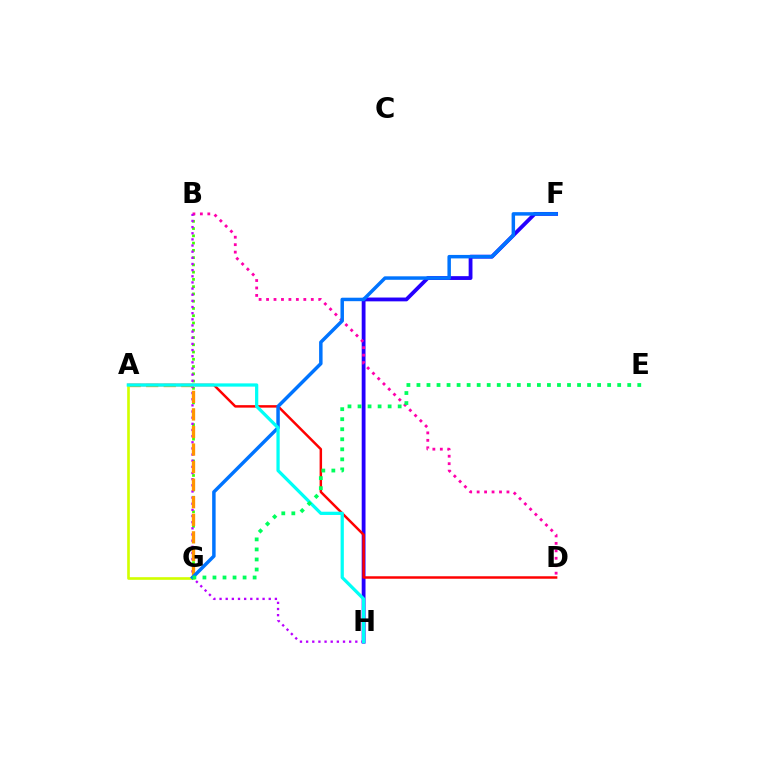{('F', 'H'): [{'color': '#2500ff', 'line_style': 'solid', 'thickness': 2.75}], ('B', 'G'): [{'color': '#3dff00', 'line_style': 'dotted', 'thickness': 1.97}], ('B', 'D'): [{'color': '#ff00ac', 'line_style': 'dotted', 'thickness': 2.02}], ('B', 'H'): [{'color': '#b900ff', 'line_style': 'dotted', 'thickness': 1.67}], ('A', 'D'): [{'color': '#ff0000', 'line_style': 'solid', 'thickness': 1.78}], ('A', 'G'): [{'color': '#ff9400', 'line_style': 'dashed', 'thickness': 2.39}, {'color': '#d1ff00', 'line_style': 'solid', 'thickness': 1.91}], ('F', 'G'): [{'color': '#0074ff', 'line_style': 'solid', 'thickness': 2.5}], ('A', 'H'): [{'color': '#00fff6', 'line_style': 'solid', 'thickness': 2.34}], ('E', 'G'): [{'color': '#00ff5c', 'line_style': 'dotted', 'thickness': 2.73}]}